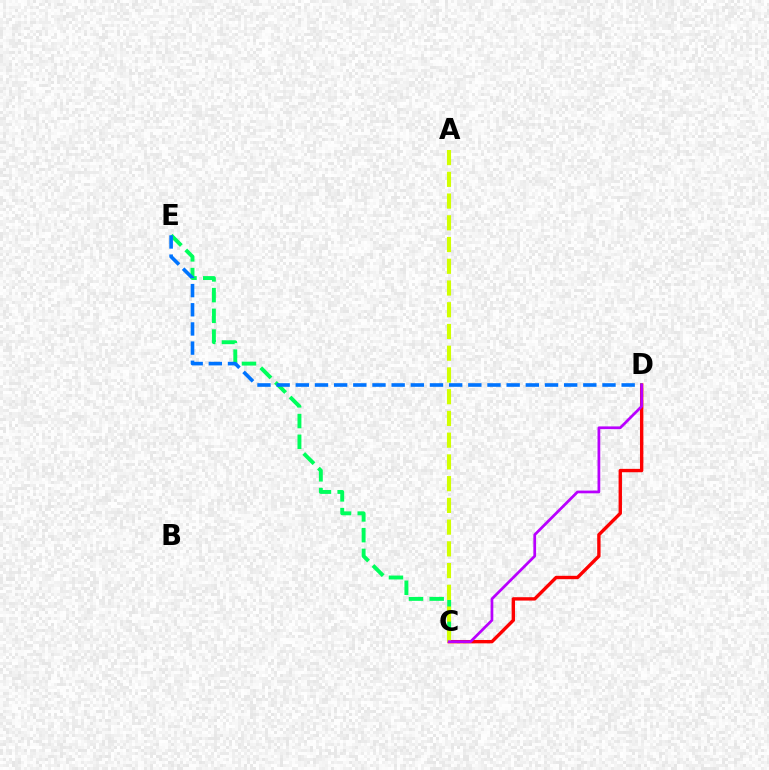{('C', 'D'): [{'color': '#ff0000', 'line_style': 'solid', 'thickness': 2.43}, {'color': '#b900ff', 'line_style': 'solid', 'thickness': 1.97}], ('C', 'E'): [{'color': '#00ff5c', 'line_style': 'dashed', 'thickness': 2.81}], ('D', 'E'): [{'color': '#0074ff', 'line_style': 'dashed', 'thickness': 2.6}], ('A', 'C'): [{'color': '#d1ff00', 'line_style': 'dashed', 'thickness': 2.95}]}